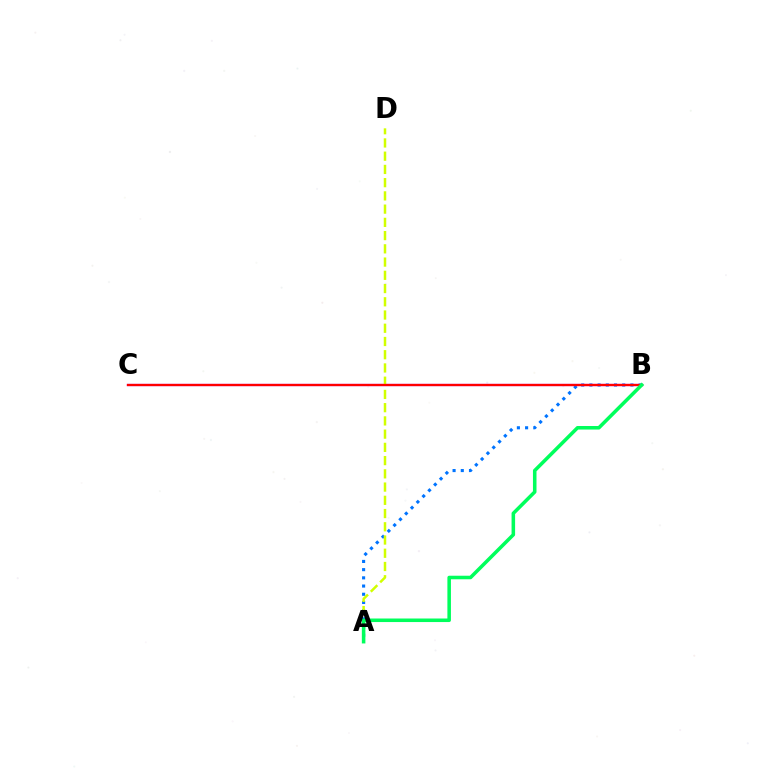{('A', 'B'): [{'color': '#0074ff', 'line_style': 'dotted', 'thickness': 2.23}, {'color': '#00ff5c', 'line_style': 'solid', 'thickness': 2.55}], ('B', 'C'): [{'color': '#b900ff', 'line_style': 'solid', 'thickness': 1.61}, {'color': '#ff0000', 'line_style': 'solid', 'thickness': 1.63}], ('A', 'D'): [{'color': '#d1ff00', 'line_style': 'dashed', 'thickness': 1.8}]}